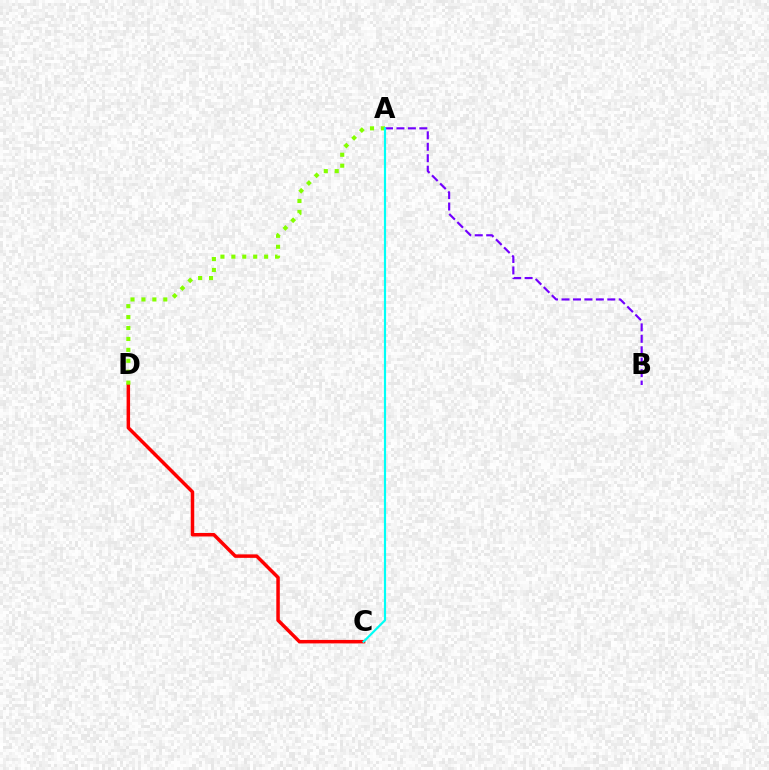{('C', 'D'): [{'color': '#ff0000', 'line_style': 'solid', 'thickness': 2.51}], ('A', 'D'): [{'color': '#84ff00', 'line_style': 'dotted', 'thickness': 2.97}], ('A', 'B'): [{'color': '#7200ff', 'line_style': 'dashed', 'thickness': 1.55}], ('A', 'C'): [{'color': '#00fff6', 'line_style': 'solid', 'thickness': 1.56}]}